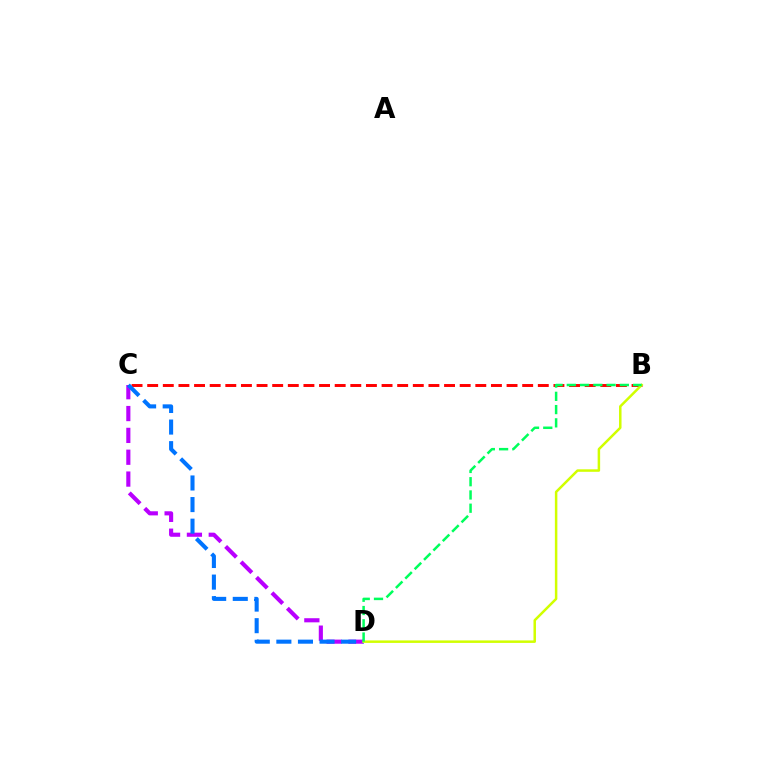{('B', 'C'): [{'color': '#ff0000', 'line_style': 'dashed', 'thickness': 2.12}], ('C', 'D'): [{'color': '#b900ff', 'line_style': 'dashed', 'thickness': 2.97}, {'color': '#0074ff', 'line_style': 'dashed', 'thickness': 2.93}], ('B', 'D'): [{'color': '#d1ff00', 'line_style': 'solid', 'thickness': 1.8}, {'color': '#00ff5c', 'line_style': 'dashed', 'thickness': 1.8}]}